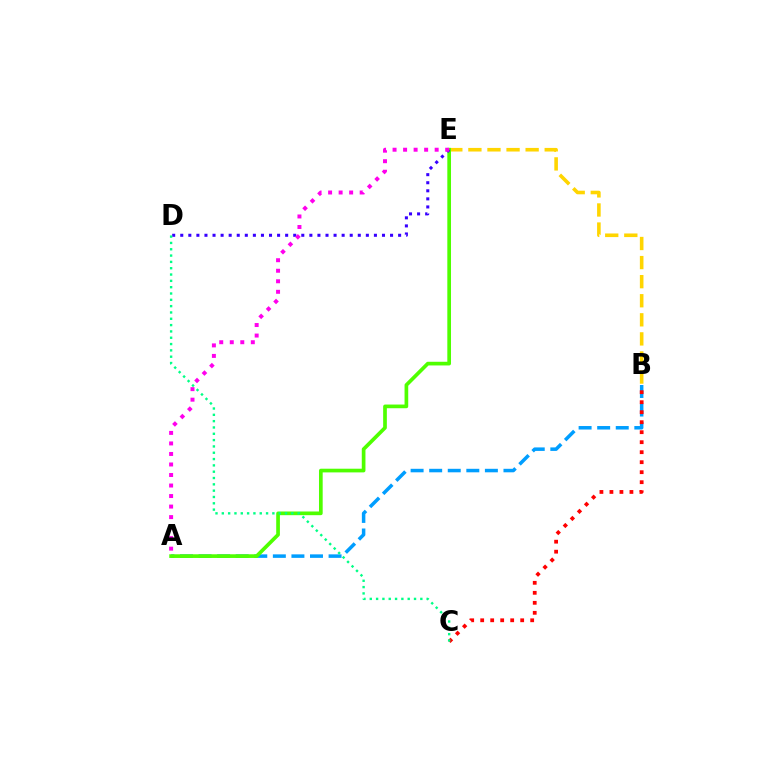{('B', 'E'): [{'color': '#ffd500', 'line_style': 'dashed', 'thickness': 2.59}], ('A', 'B'): [{'color': '#009eff', 'line_style': 'dashed', 'thickness': 2.52}], ('A', 'E'): [{'color': '#4fff00', 'line_style': 'solid', 'thickness': 2.65}, {'color': '#ff00ed', 'line_style': 'dotted', 'thickness': 2.86}], ('D', 'E'): [{'color': '#3700ff', 'line_style': 'dotted', 'thickness': 2.19}], ('B', 'C'): [{'color': '#ff0000', 'line_style': 'dotted', 'thickness': 2.72}], ('C', 'D'): [{'color': '#00ff86', 'line_style': 'dotted', 'thickness': 1.72}]}